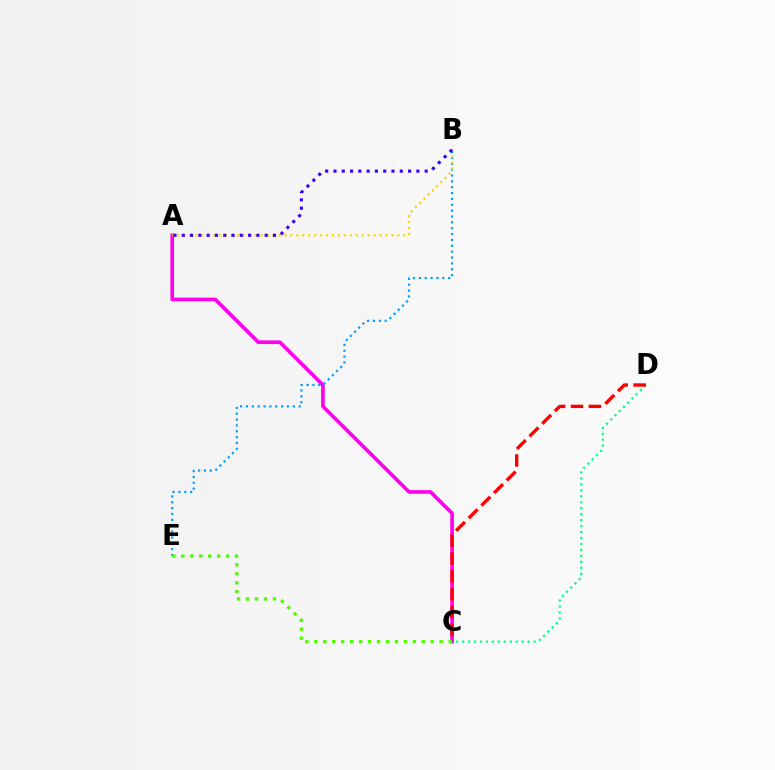{('A', 'C'): [{'color': '#ff00ed', 'line_style': 'solid', 'thickness': 2.62}], ('B', 'E'): [{'color': '#009eff', 'line_style': 'dotted', 'thickness': 1.59}], ('A', 'B'): [{'color': '#ffd500', 'line_style': 'dotted', 'thickness': 1.62}, {'color': '#3700ff', 'line_style': 'dotted', 'thickness': 2.25}], ('C', 'D'): [{'color': '#00ff86', 'line_style': 'dotted', 'thickness': 1.62}, {'color': '#ff0000', 'line_style': 'dashed', 'thickness': 2.43}], ('C', 'E'): [{'color': '#4fff00', 'line_style': 'dotted', 'thickness': 2.43}]}